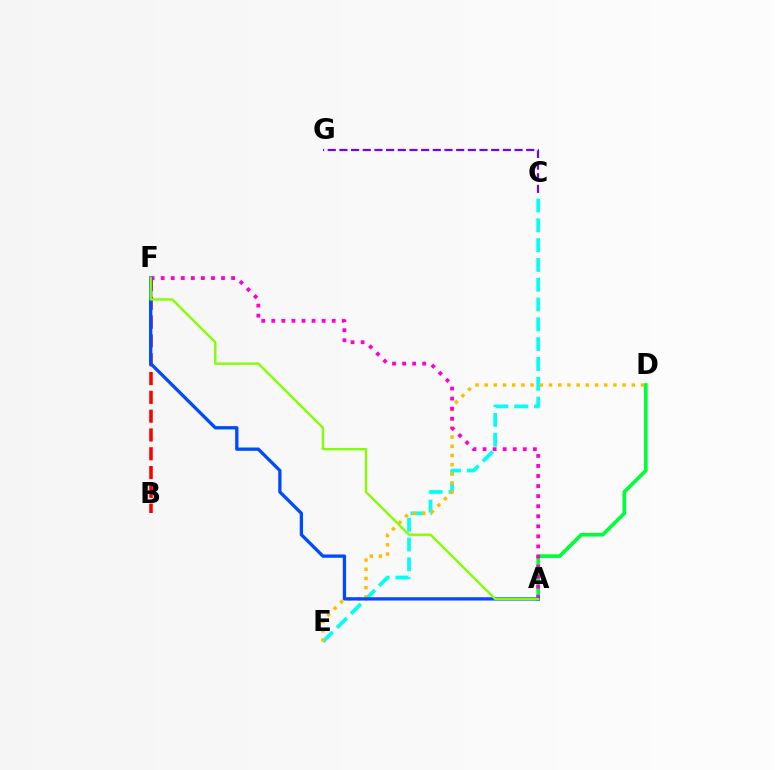{('C', 'G'): [{'color': '#7200ff', 'line_style': 'dashed', 'thickness': 1.59}], ('C', 'E'): [{'color': '#00fff6', 'line_style': 'dashed', 'thickness': 2.69}], ('D', 'E'): [{'color': '#ffbd00', 'line_style': 'dotted', 'thickness': 2.5}], ('B', 'F'): [{'color': '#ff0000', 'line_style': 'dashed', 'thickness': 2.55}], ('A', 'D'): [{'color': '#00ff39', 'line_style': 'solid', 'thickness': 2.63}], ('A', 'F'): [{'color': '#ff00cf', 'line_style': 'dotted', 'thickness': 2.73}, {'color': '#004bff', 'line_style': 'solid', 'thickness': 2.38}, {'color': '#84ff00', 'line_style': 'solid', 'thickness': 1.71}]}